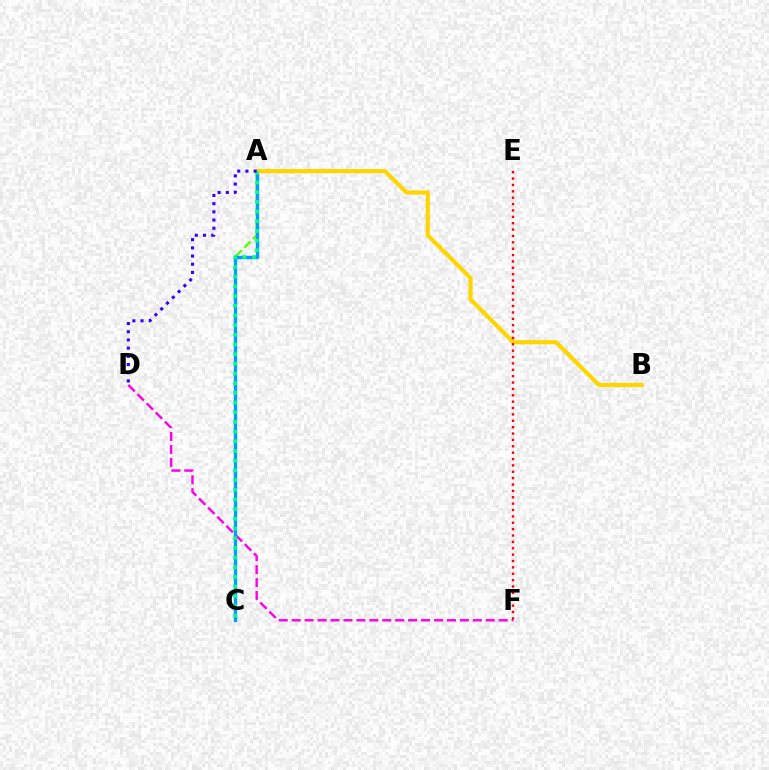{('D', 'F'): [{'color': '#ff00ed', 'line_style': 'dashed', 'thickness': 1.76}], ('A', 'C'): [{'color': '#4fff00', 'line_style': 'dashed', 'thickness': 1.65}, {'color': '#009eff', 'line_style': 'solid', 'thickness': 2.41}, {'color': '#00ff86', 'line_style': 'dotted', 'thickness': 2.63}], ('A', 'B'): [{'color': '#ffd500', 'line_style': 'solid', 'thickness': 2.98}], ('E', 'F'): [{'color': '#ff0000', 'line_style': 'dotted', 'thickness': 1.73}], ('A', 'D'): [{'color': '#3700ff', 'line_style': 'dotted', 'thickness': 2.23}]}